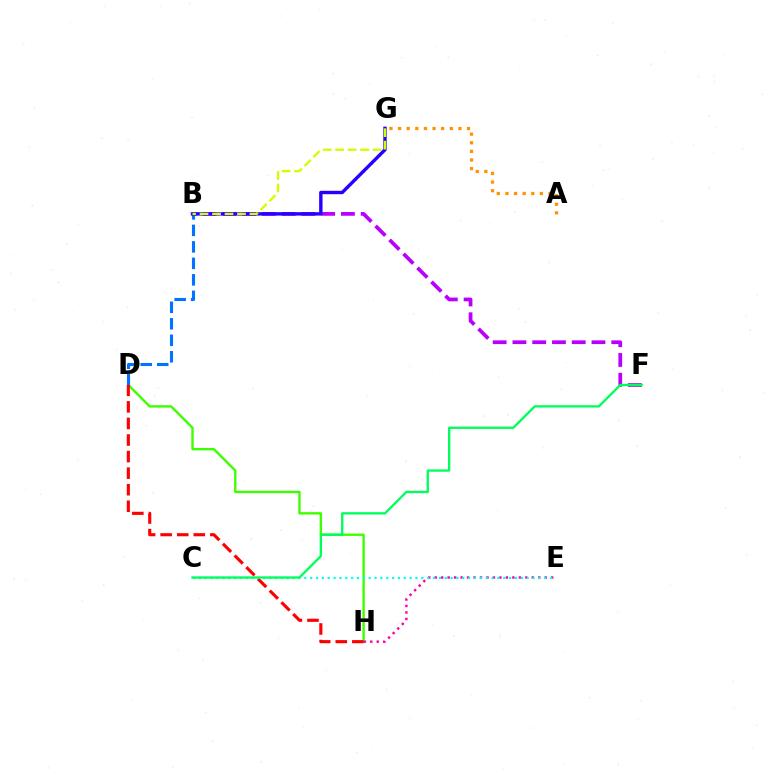{('D', 'H'): [{'color': '#3dff00', 'line_style': 'solid', 'thickness': 1.72}, {'color': '#ff0000', 'line_style': 'dashed', 'thickness': 2.25}], ('B', 'F'): [{'color': '#b900ff', 'line_style': 'dashed', 'thickness': 2.69}], ('B', 'D'): [{'color': '#0074ff', 'line_style': 'dashed', 'thickness': 2.24}], ('E', 'H'): [{'color': '#ff00ac', 'line_style': 'dotted', 'thickness': 1.76}], ('C', 'E'): [{'color': '#00fff6', 'line_style': 'dotted', 'thickness': 1.59}], ('B', 'G'): [{'color': '#2500ff', 'line_style': 'solid', 'thickness': 2.44}, {'color': '#d1ff00', 'line_style': 'dashed', 'thickness': 1.7}], ('A', 'G'): [{'color': '#ff9400', 'line_style': 'dotted', 'thickness': 2.34}], ('C', 'F'): [{'color': '#00ff5c', 'line_style': 'solid', 'thickness': 1.68}]}